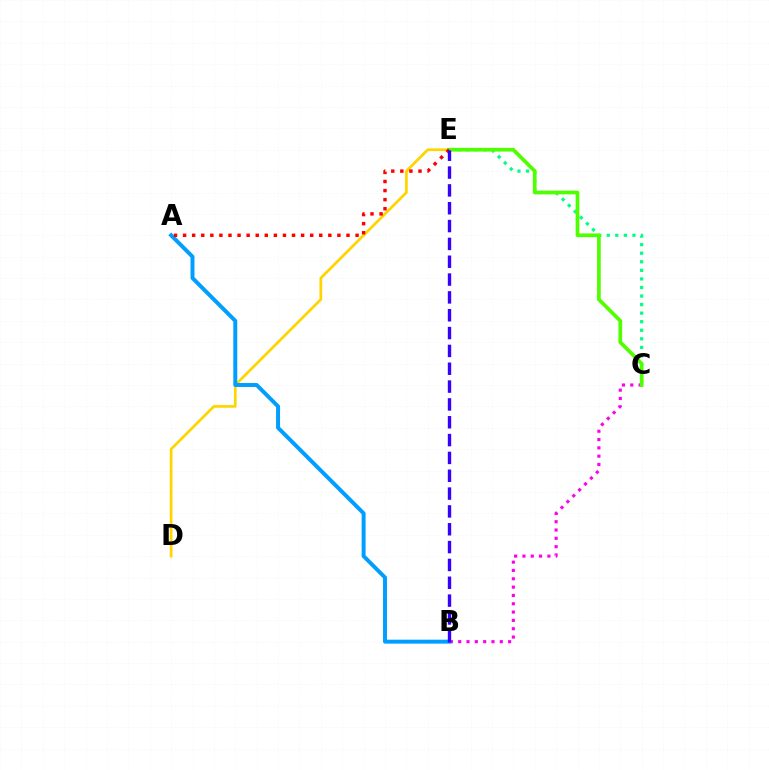{('B', 'C'): [{'color': '#ff00ed', 'line_style': 'dotted', 'thickness': 2.26}], ('D', 'E'): [{'color': '#ffd500', 'line_style': 'solid', 'thickness': 1.96}], ('A', 'B'): [{'color': '#009eff', 'line_style': 'solid', 'thickness': 2.84}], ('C', 'E'): [{'color': '#00ff86', 'line_style': 'dotted', 'thickness': 2.33}, {'color': '#4fff00', 'line_style': 'solid', 'thickness': 2.67}], ('A', 'E'): [{'color': '#ff0000', 'line_style': 'dotted', 'thickness': 2.47}], ('B', 'E'): [{'color': '#3700ff', 'line_style': 'dashed', 'thickness': 2.42}]}